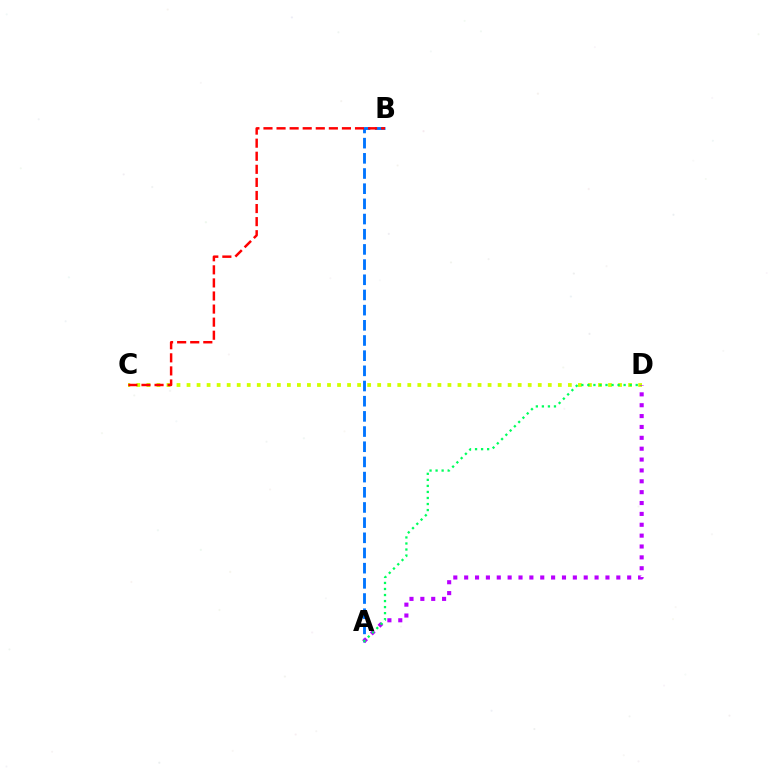{('C', 'D'): [{'color': '#d1ff00', 'line_style': 'dotted', 'thickness': 2.73}], ('A', 'B'): [{'color': '#0074ff', 'line_style': 'dashed', 'thickness': 2.06}], ('A', 'D'): [{'color': '#b900ff', 'line_style': 'dotted', 'thickness': 2.95}, {'color': '#00ff5c', 'line_style': 'dotted', 'thickness': 1.64}], ('B', 'C'): [{'color': '#ff0000', 'line_style': 'dashed', 'thickness': 1.78}]}